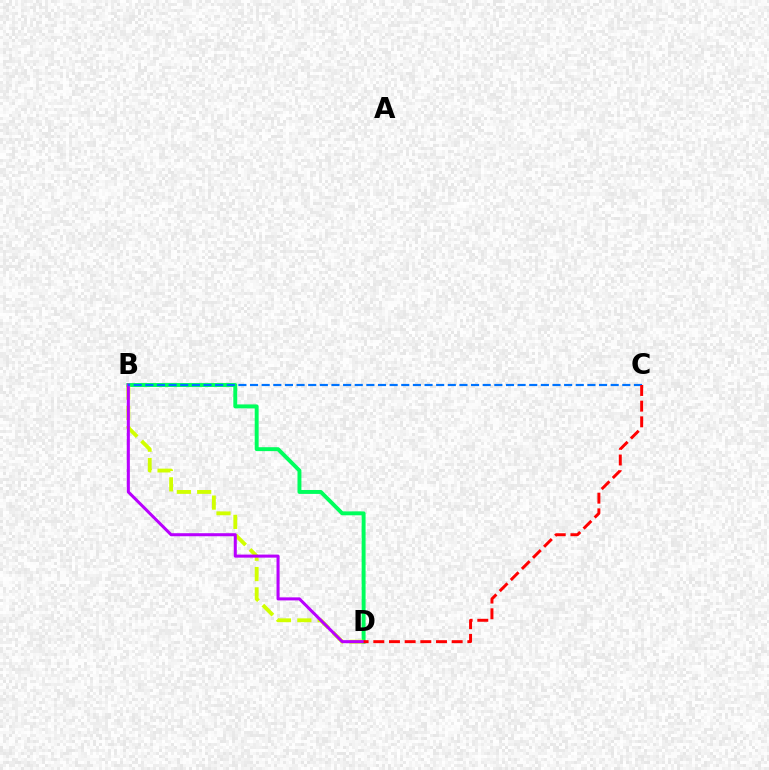{('B', 'D'): [{'color': '#00ff5c', 'line_style': 'solid', 'thickness': 2.82}, {'color': '#d1ff00', 'line_style': 'dashed', 'thickness': 2.76}, {'color': '#b900ff', 'line_style': 'solid', 'thickness': 2.19}], ('B', 'C'): [{'color': '#0074ff', 'line_style': 'dashed', 'thickness': 1.58}], ('C', 'D'): [{'color': '#ff0000', 'line_style': 'dashed', 'thickness': 2.13}]}